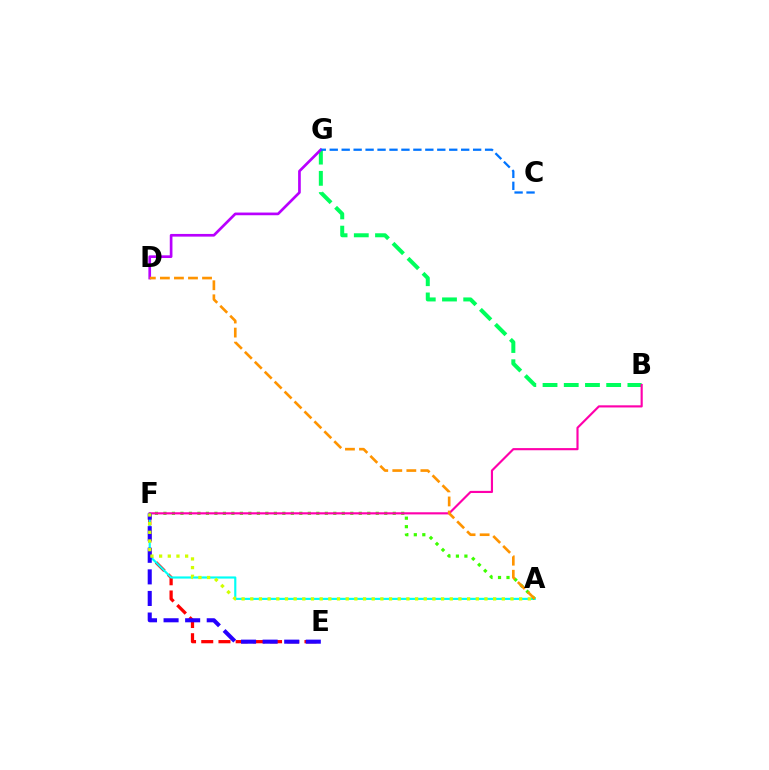{('E', 'F'): [{'color': '#ff0000', 'line_style': 'dashed', 'thickness': 2.34}, {'color': '#2500ff', 'line_style': 'dashed', 'thickness': 2.93}], ('A', 'F'): [{'color': '#00fff6', 'line_style': 'solid', 'thickness': 1.56}, {'color': '#3dff00', 'line_style': 'dotted', 'thickness': 2.31}, {'color': '#d1ff00', 'line_style': 'dotted', 'thickness': 2.36}], ('B', 'G'): [{'color': '#00ff5c', 'line_style': 'dashed', 'thickness': 2.88}], ('D', 'G'): [{'color': '#b900ff', 'line_style': 'solid', 'thickness': 1.93}], ('B', 'F'): [{'color': '#ff00ac', 'line_style': 'solid', 'thickness': 1.55}], ('A', 'D'): [{'color': '#ff9400', 'line_style': 'dashed', 'thickness': 1.91}], ('C', 'G'): [{'color': '#0074ff', 'line_style': 'dashed', 'thickness': 1.62}]}